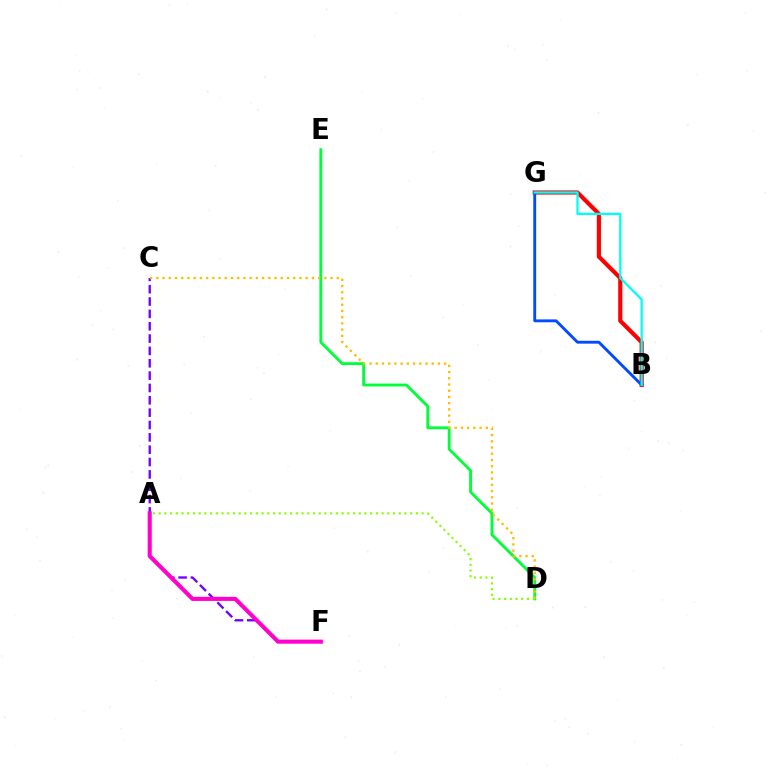{('C', 'F'): [{'color': '#7200ff', 'line_style': 'dashed', 'thickness': 1.68}], ('B', 'G'): [{'color': '#ff0000', 'line_style': 'solid', 'thickness': 2.98}, {'color': '#004bff', 'line_style': 'solid', 'thickness': 2.06}, {'color': '#00fff6', 'line_style': 'solid', 'thickness': 1.65}], ('D', 'E'): [{'color': '#00ff39', 'line_style': 'solid', 'thickness': 2.06}], ('C', 'D'): [{'color': '#ffbd00', 'line_style': 'dotted', 'thickness': 1.69}], ('A', 'F'): [{'color': '#ff00cf', 'line_style': 'solid', 'thickness': 2.93}], ('A', 'D'): [{'color': '#84ff00', 'line_style': 'dotted', 'thickness': 1.55}]}